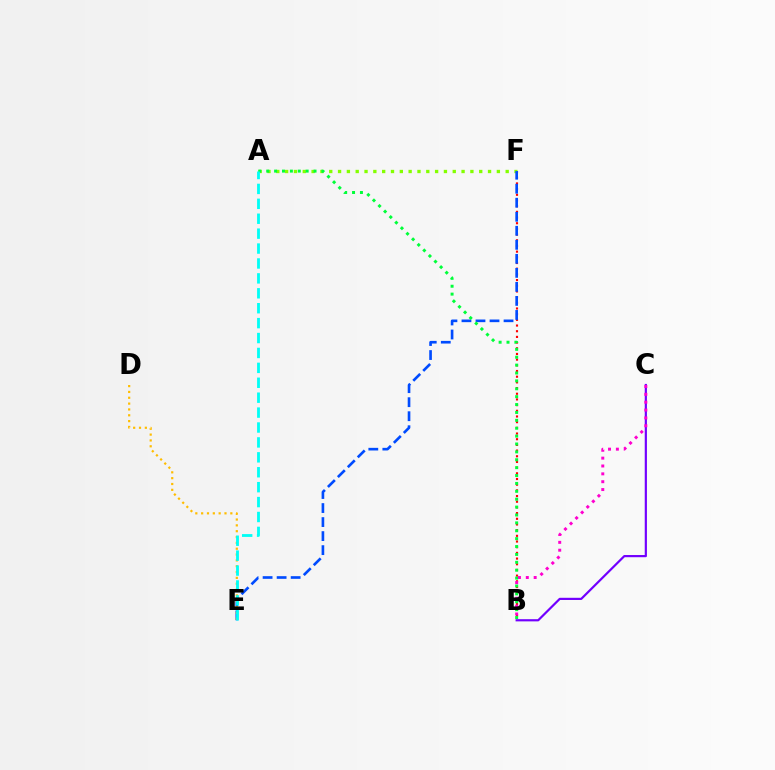{('B', 'F'): [{'color': '#ff0000', 'line_style': 'dotted', 'thickness': 1.54}], ('B', 'C'): [{'color': '#7200ff', 'line_style': 'solid', 'thickness': 1.58}, {'color': '#ff00cf', 'line_style': 'dotted', 'thickness': 2.13}], ('A', 'F'): [{'color': '#84ff00', 'line_style': 'dotted', 'thickness': 2.4}], ('E', 'F'): [{'color': '#004bff', 'line_style': 'dashed', 'thickness': 1.91}], ('A', 'B'): [{'color': '#00ff39', 'line_style': 'dotted', 'thickness': 2.14}], ('D', 'E'): [{'color': '#ffbd00', 'line_style': 'dotted', 'thickness': 1.59}], ('A', 'E'): [{'color': '#00fff6', 'line_style': 'dashed', 'thickness': 2.03}]}